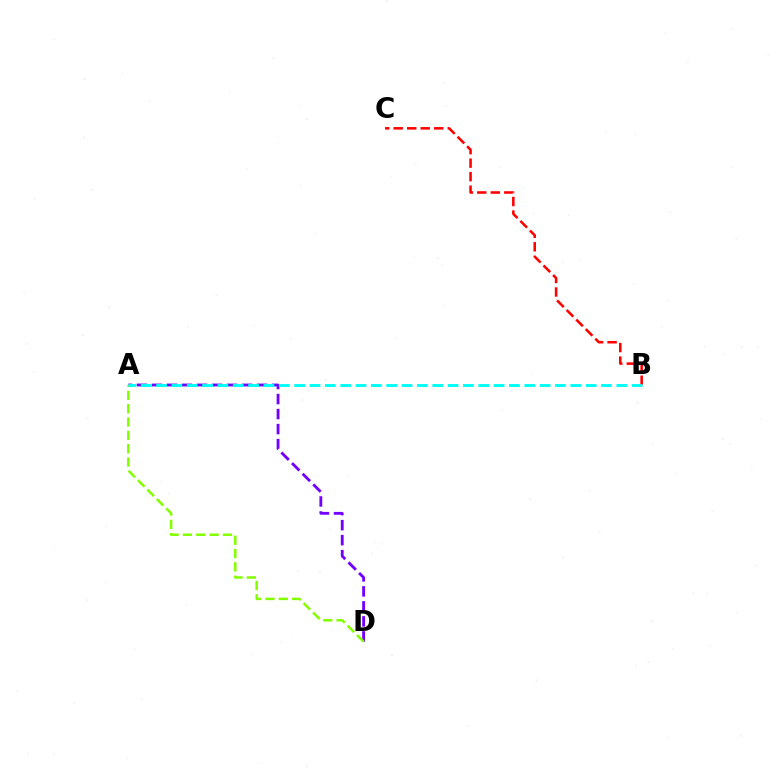{('B', 'C'): [{'color': '#ff0000', 'line_style': 'dashed', 'thickness': 1.84}], ('A', 'D'): [{'color': '#7200ff', 'line_style': 'dashed', 'thickness': 2.04}, {'color': '#84ff00', 'line_style': 'dashed', 'thickness': 1.81}], ('A', 'B'): [{'color': '#00fff6', 'line_style': 'dashed', 'thickness': 2.08}]}